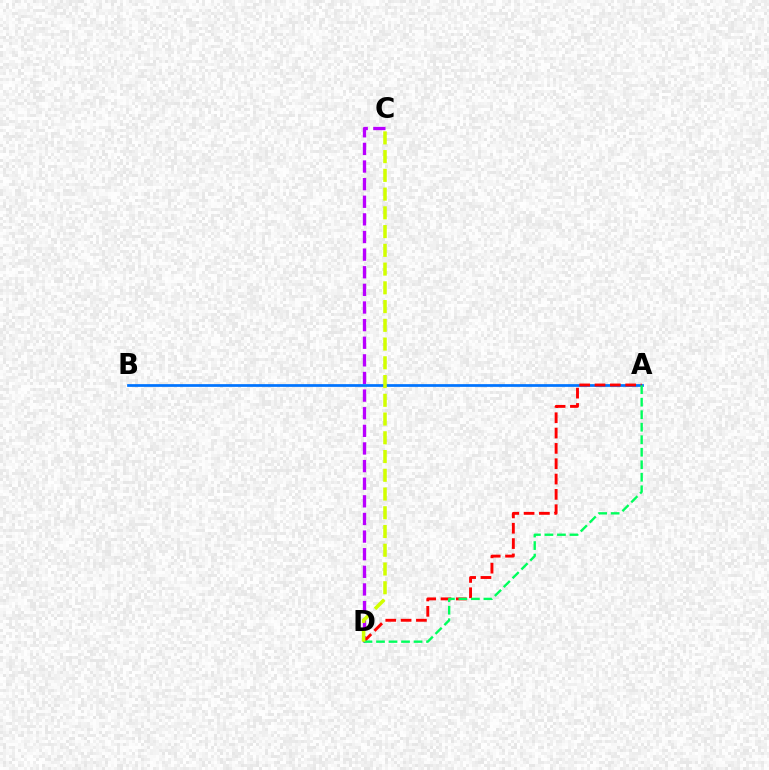{('C', 'D'): [{'color': '#b900ff', 'line_style': 'dashed', 'thickness': 2.39}, {'color': '#d1ff00', 'line_style': 'dashed', 'thickness': 2.55}], ('A', 'B'): [{'color': '#0074ff', 'line_style': 'solid', 'thickness': 1.96}], ('A', 'D'): [{'color': '#ff0000', 'line_style': 'dashed', 'thickness': 2.08}, {'color': '#00ff5c', 'line_style': 'dashed', 'thickness': 1.7}]}